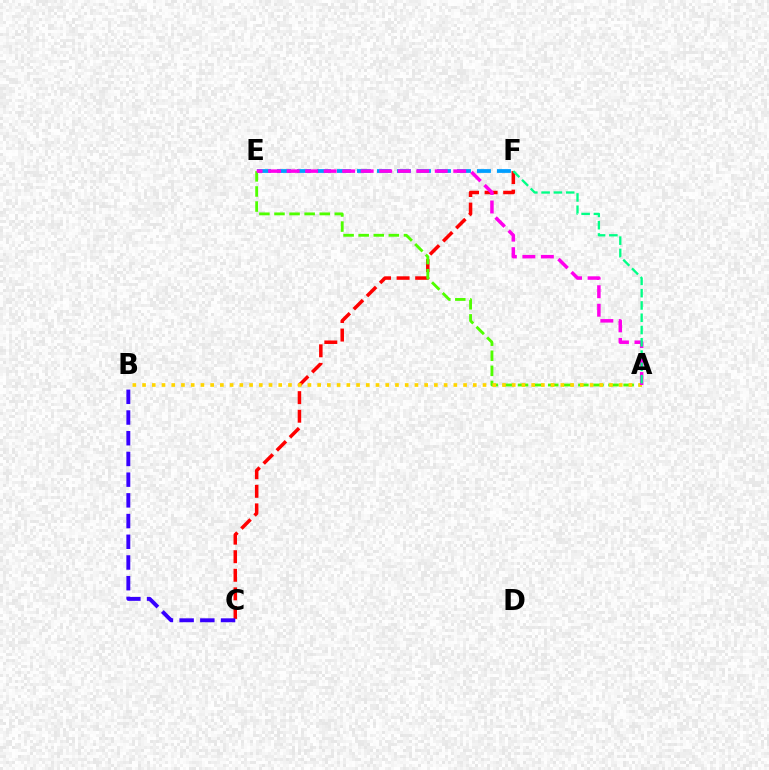{('C', 'F'): [{'color': '#ff0000', 'line_style': 'dashed', 'thickness': 2.52}], ('E', 'F'): [{'color': '#009eff', 'line_style': 'dashed', 'thickness': 2.72}], ('A', 'E'): [{'color': '#4fff00', 'line_style': 'dashed', 'thickness': 2.05}, {'color': '#ff00ed', 'line_style': 'dashed', 'thickness': 2.52}], ('A', 'B'): [{'color': '#ffd500', 'line_style': 'dotted', 'thickness': 2.64}], ('A', 'F'): [{'color': '#00ff86', 'line_style': 'dashed', 'thickness': 1.67}], ('B', 'C'): [{'color': '#3700ff', 'line_style': 'dashed', 'thickness': 2.81}]}